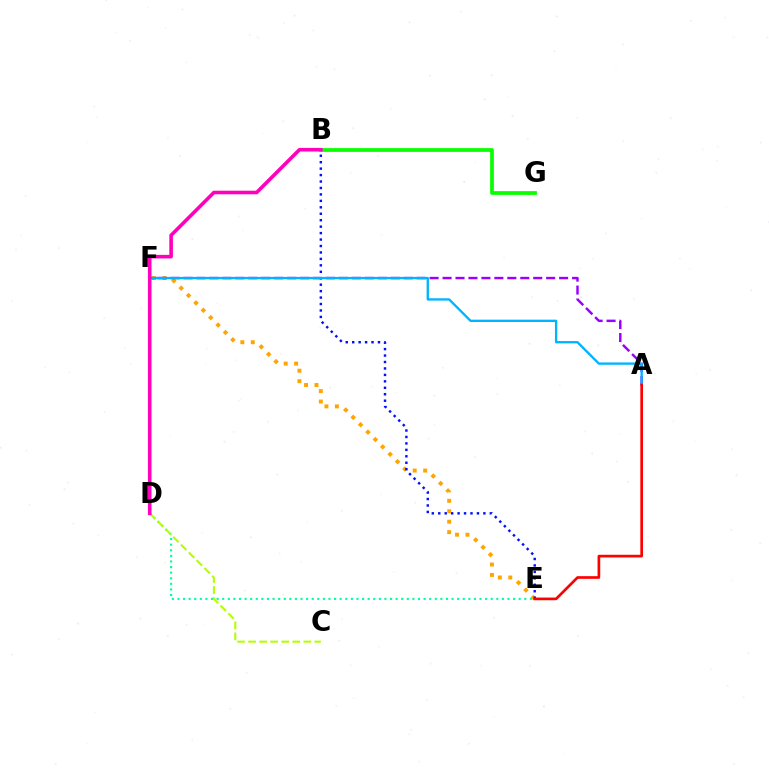{('B', 'G'): [{'color': '#08ff00', 'line_style': 'solid', 'thickness': 2.69}], ('E', 'F'): [{'color': '#ffa500', 'line_style': 'dotted', 'thickness': 2.84}], ('D', 'E'): [{'color': '#00ff9d', 'line_style': 'dotted', 'thickness': 1.52}], ('A', 'F'): [{'color': '#9b00ff', 'line_style': 'dashed', 'thickness': 1.76}, {'color': '#00b5ff', 'line_style': 'solid', 'thickness': 1.69}], ('C', 'D'): [{'color': '#b3ff00', 'line_style': 'dashed', 'thickness': 1.5}], ('B', 'E'): [{'color': '#0010ff', 'line_style': 'dotted', 'thickness': 1.75}], ('A', 'E'): [{'color': '#ff0000', 'line_style': 'solid', 'thickness': 1.93}], ('B', 'D'): [{'color': '#ff00bd', 'line_style': 'solid', 'thickness': 2.6}]}